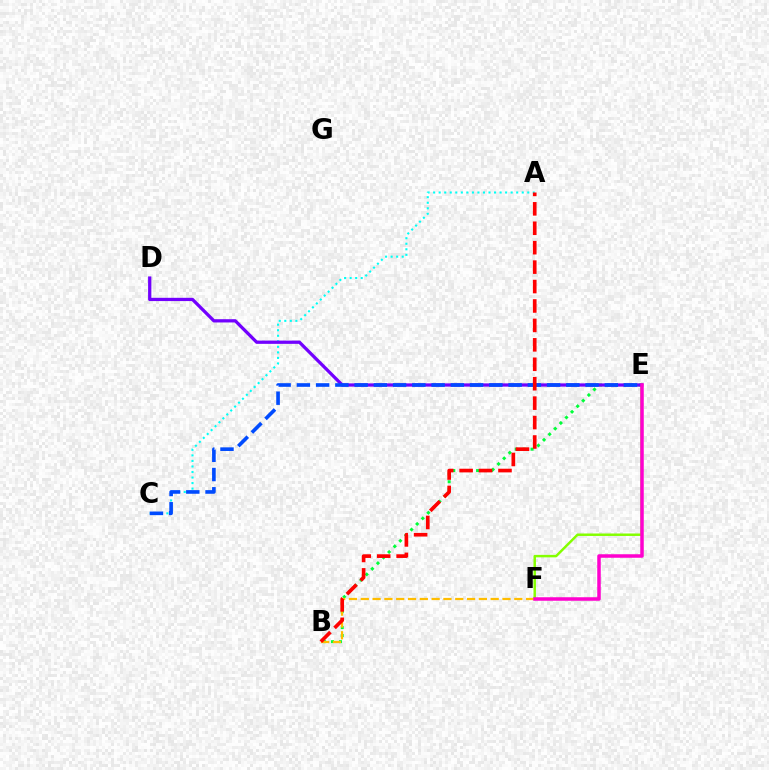{('B', 'E'): [{'color': '#00ff39', 'line_style': 'dotted', 'thickness': 2.15}], ('A', 'C'): [{'color': '#00fff6', 'line_style': 'dotted', 'thickness': 1.5}], ('E', 'F'): [{'color': '#84ff00', 'line_style': 'solid', 'thickness': 1.77}, {'color': '#ff00cf', 'line_style': 'solid', 'thickness': 2.52}], ('D', 'E'): [{'color': '#7200ff', 'line_style': 'solid', 'thickness': 2.34}], ('C', 'E'): [{'color': '#004bff', 'line_style': 'dashed', 'thickness': 2.61}], ('B', 'F'): [{'color': '#ffbd00', 'line_style': 'dashed', 'thickness': 1.6}], ('A', 'B'): [{'color': '#ff0000', 'line_style': 'dashed', 'thickness': 2.64}]}